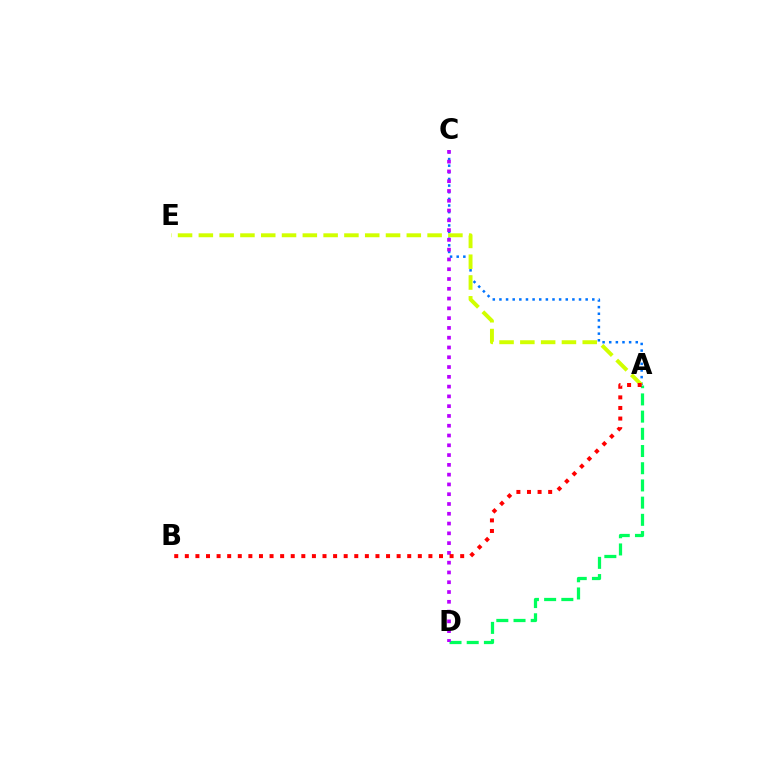{('A', 'C'): [{'color': '#0074ff', 'line_style': 'dotted', 'thickness': 1.8}], ('A', 'D'): [{'color': '#00ff5c', 'line_style': 'dashed', 'thickness': 2.34}], ('A', 'E'): [{'color': '#d1ff00', 'line_style': 'dashed', 'thickness': 2.83}], ('C', 'D'): [{'color': '#b900ff', 'line_style': 'dotted', 'thickness': 2.66}], ('A', 'B'): [{'color': '#ff0000', 'line_style': 'dotted', 'thickness': 2.88}]}